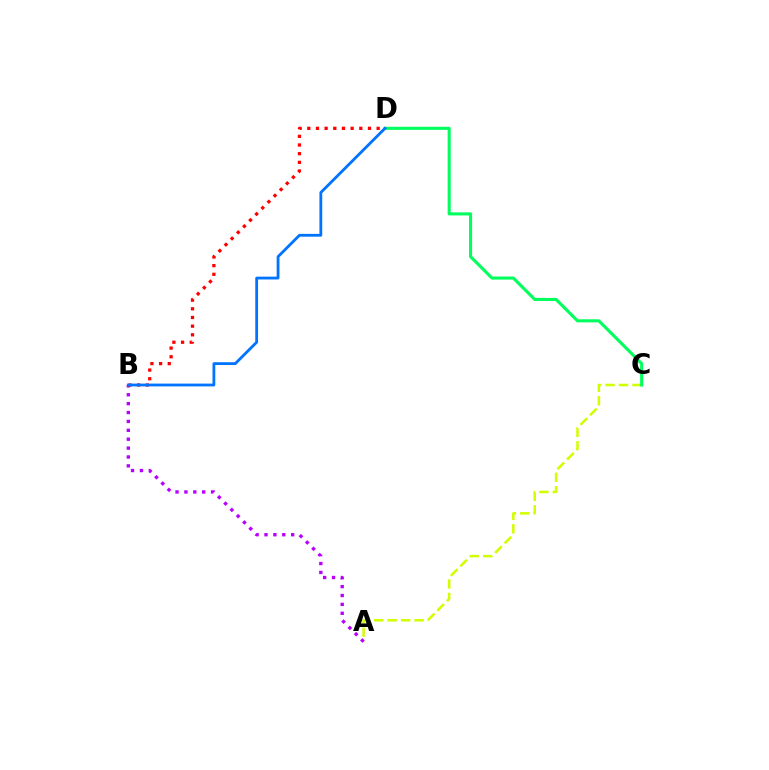{('A', 'C'): [{'color': '#d1ff00', 'line_style': 'dashed', 'thickness': 1.83}], ('A', 'B'): [{'color': '#b900ff', 'line_style': 'dotted', 'thickness': 2.42}], ('B', 'D'): [{'color': '#ff0000', 'line_style': 'dotted', 'thickness': 2.36}, {'color': '#0074ff', 'line_style': 'solid', 'thickness': 2.02}], ('C', 'D'): [{'color': '#00ff5c', 'line_style': 'solid', 'thickness': 2.22}]}